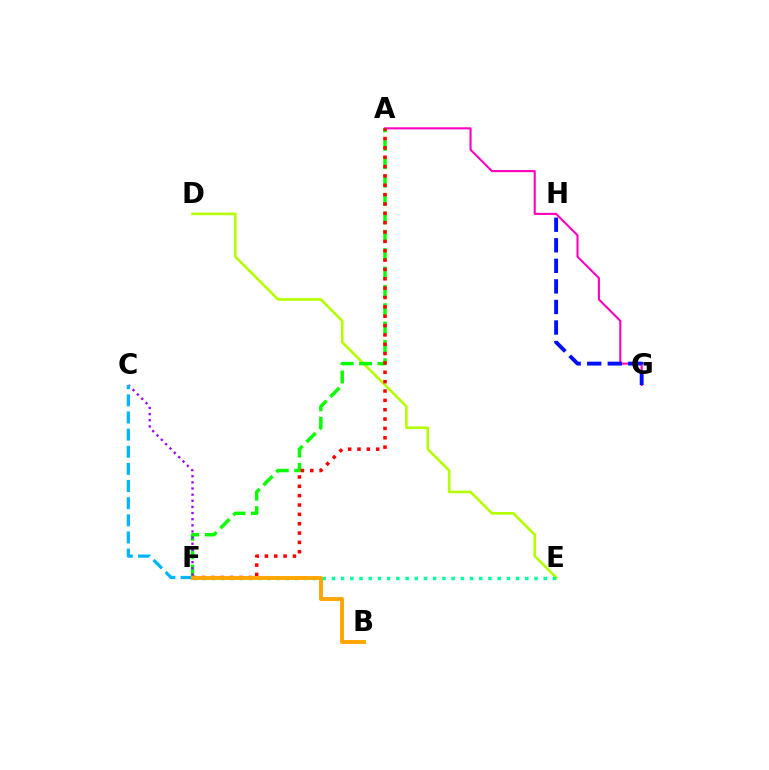{('A', 'G'): [{'color': '#ff00bd', 'line_style': 'solid', 'thickness': 1.51}], ('G', 'H'): [{'color': '#0010ff', 'line_style': 'dashed', 'thickness': 2.79}], ('D', 'E'): [{'color': '#b3ff00', 'line_style': 'solid', 'thickness': 1.88}], ('A', 'F'): [{'color': '#08ff00', 'line_style': 'dashed', 'thickness': 2.49}, {'color': '#ff0000', 'line_style': 'dotted', 'thickness': 2.54}], ('C', 'F'): [{'color': '#9b00ff', 'line_style': 'dotted', 'thickness': 1.67}, {'color': '#00b5ff', 'line_style': 'dashed', 'thickness': 2.33}], ('E', 'F'): [{'color': '#00ff9d', 'line_style': 'dotted', 'thickness': 2.5}], ('B', 'F'): [{'color': '#ffa500', 'line_style': 'solid', 'thickness': 2.81}]}